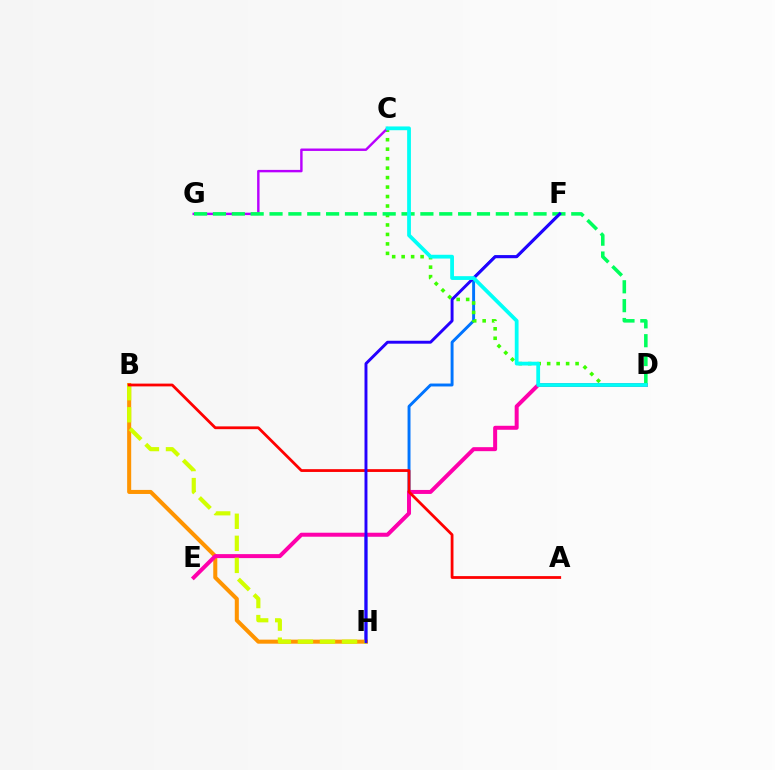{('F', 'H'): [{'color': '#0074ff', 'line_style': 'solid', 'thickness': 2.11}, {'color': '#2500ff', 'line_style': 'solid', 'thickness': 2.11}], ('C', 'D'): [{'color': '#3dff00', 'line_style': 'dotted', 'thickness': 2.57}, {'color': '#00fff6', 'line_style': 'solid', 'thickness': 2.72}], ('C', 'G'): [{'color': '#b900ff', 'line_style': 'solid', 'thickness': 1.75}], ('B', 'H'): [{'color': '#ff9400', 'line_style': 'solid', 'thickness': 2.91}, {'color': '#d1ff00', 'line_style': 'dashed', 'thickness': 3.0}], ('D', 'E'): [{'color': '#ff00ac', 'line_style': 'solid', 'thickness': 2.87}], ('D', 'G'): [{'color': '#00ff5c', 'line_style': 'dashed', 'thickness': 2.56}], ('A', 'B'): [{'color': '#ff0000', 'line_style': 'solid', 'thickness': 2.0}]}